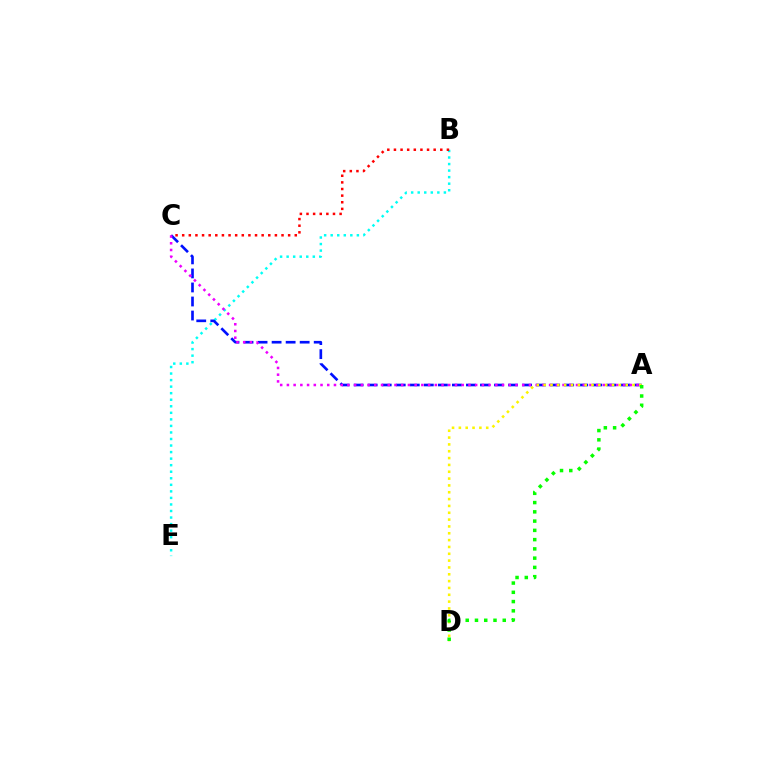{('B', 'E'): [{'color': '#00fff6', 'line_style': 'dotted', 'thickness': 1.78}], ('A', 'C'): [{'color': '#0010ff', 'line_style': 'dashed', 'thickness': 1.91}, {'color': '#ee00ff', 'line_style': 'dotted', 'thickness': 1.83}], ('A', 'D'): [{'color': '#fcf500', 'line_style': 'dotted', 'thickness': 1.86}, {'color': '#08ff00', 'line_style': 'dotted', 'thickness': 2.52}], ('B', 'C'): [{'color': '#ff0000', 'line_style': 'dotted', 'thickness': 1.8}]}